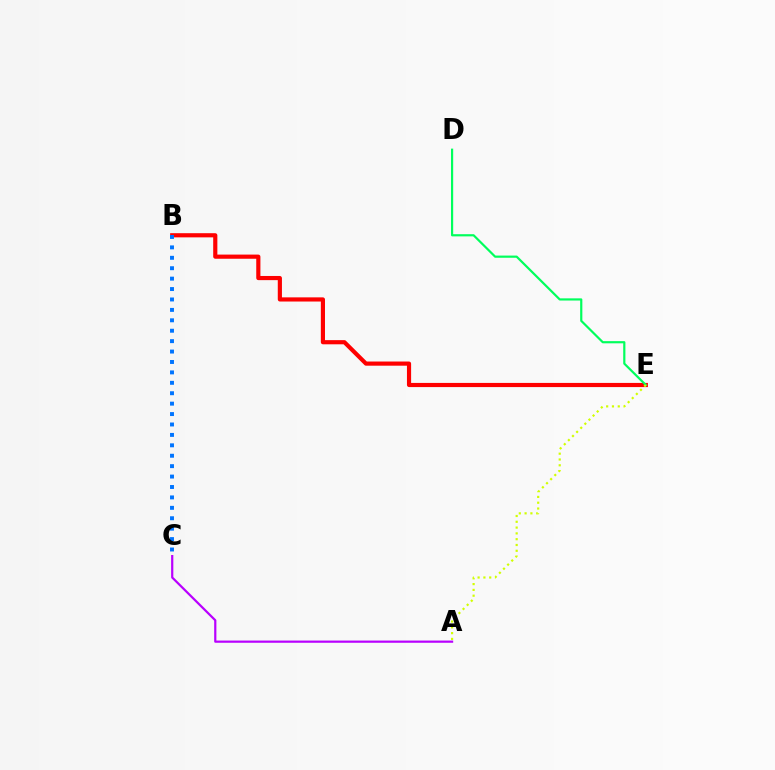{('B', 'E'): [{'color': '#ff0000', 'line_style': 'solid', 'thickness': 3.0}], ('D', 'E'): [{'color': '#00ff5c', 'line_style': 'solid', 'thickness': 1.58}], ('B', 'C'): [{'color': '#0074ff', 'line_style': 'dotted', 'thickness': 2.83}], ('A', 'E'): [{'color': '#d1ff00', 'line_style': 'dotted', 'thickness': 1.58}], ('A', 'C'): [{'color': '#b900ff', 'line_style': 'solid', 'thickness': 1.59}]}